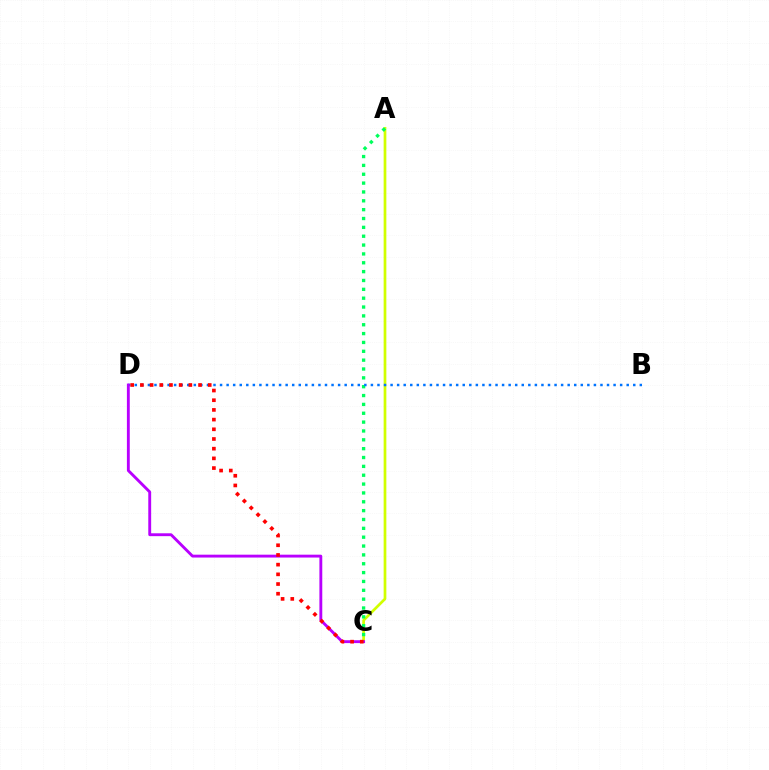{('A', 'C'): [{'color': '#d1ff00', 'line_style': 'solid', 'thickness': 1.95}, {'color': '#00ff5c', 'line_style': 'dotted', 'thickness': 2.41}], ('B', 'D'): [{'color': '#0074ff', 'line_style': 'dotted', 'thickness': 1.78}], ('C', 'D'): [{'color': '#b900ff', 'line_style': 'solid', 'thickness': 2.07}, {'color': '#ff0000', 'line_style': 'dotted', 'thickness': 2.63}]}